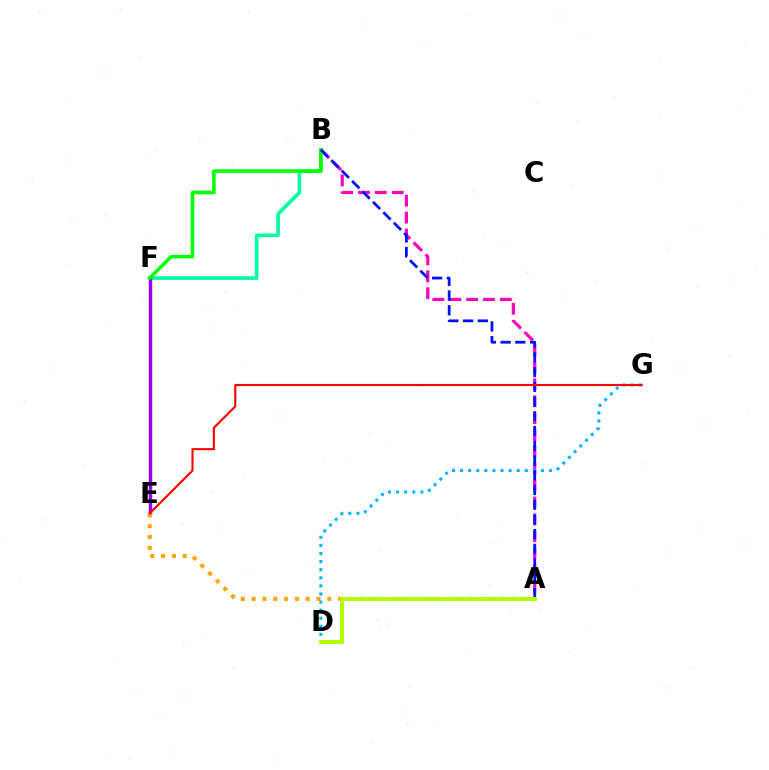{('A', 'B'): [{'color': '#ff00bd', 'line_style': 'dashed', 'thickness': 2.29}, {'color': '#0010ff', 'line_style': 'dashed', 'thickness': 2.0}], ('B', 'F'): [{'color': '#00ff9d', 'line_style': 'solid', 'thickness': 2.6}, {'color': '#08ff00', 'line_style': 'solid', 'thickness': 2.54}], ('D', 'G'): [{'color': '#00b5ff', 'line_style': 'dotted', 'thickness': 2.2}], ('E', 'F'): [{'color': '#9b00ff', 'line_style': 'solid', 'thickness': 2.48}], ('A', 'E'): [{'color': '#ffa500', 'line_style': 'dotted', 'thickness': 2.94}], ('A', 'D'): [{'color': '#b3ff00', 'line_style': 'solid', 'thickness': 2.9}], ('E', 'G'): [{'color': '#ff0000', 'line_style': 'solid', 'thickness': 1.53}]}